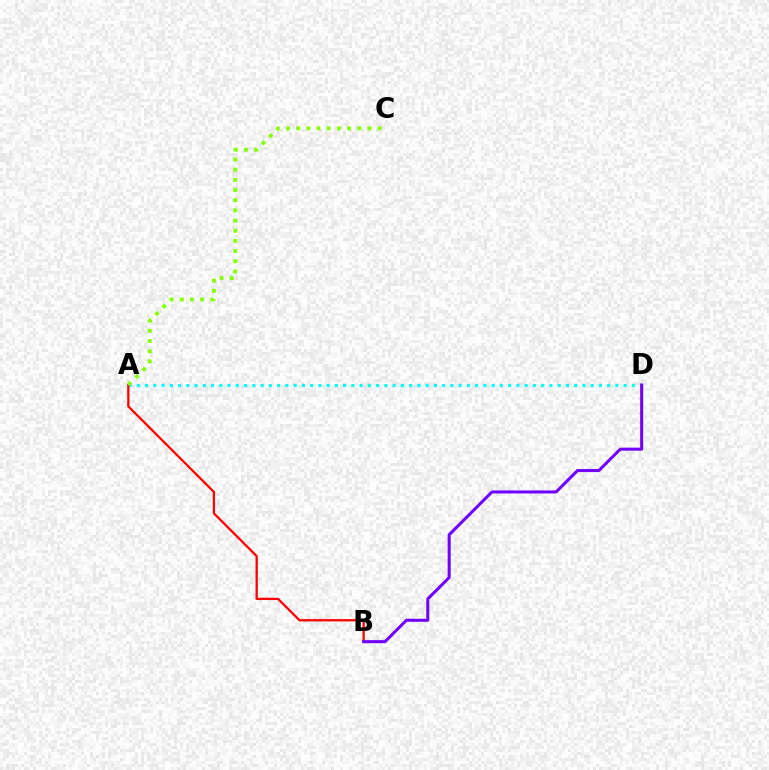{('A', 'D'): [{'color': '#00fff6', 'line_style': 'dotted', 'thickness': 2.24}], ('A', 'B'): [{'color': '#ff0000', 'line_style': 'solid', 'thickness': 1.64}], ('A', 'C'): [{'color': '#84ff00', 'line_style': 'dotted', 'thickness': 2.77}], ('B', 'D'): [{'color': '#7200ff', 'line_style': 'solid', 'thickness': 2.18}]}